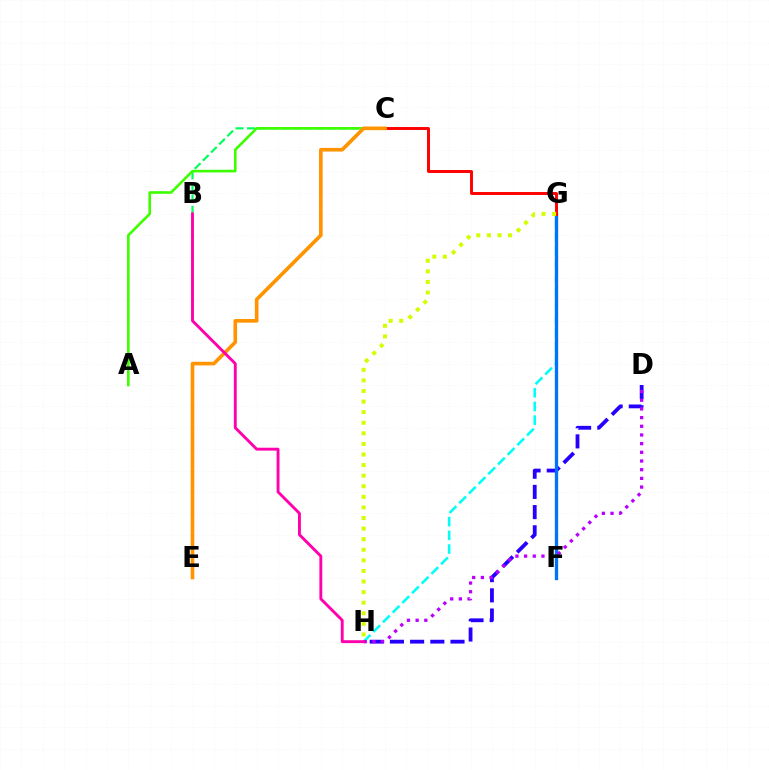{('D', 'H'): [{'color': '#2500ff', 'line_style': 'dashed', 'thickness': 2.74}, {'color': '#b900ff', 'line_style': 'dotted', 'thickness': 2.36}], ('G', 'H'): [{'color': '#00fff6', 'line_style': 'dashed', 'thickness': 1.86}, {'color': '#d1ff00', 'line_style': 'dotted', 'thickness': 2.88}], ('B', 'C'): [{'color': '#00ff5c', 'line_style': 'dashed', 'thickness': 1.56}], ('F', 'G'): [{'color': '#0074ff', 'line_style': 'solid', 'thickness': 2.38}], ('C', 'G'): [{'color': '#ff0000', 'line_style': 'solid', 'thickness': 2.12}], ('A', 'C'): [{'color': '#3dff00', 'line_style': 'solid', 'thickness': 1.89}], ('C', 'E'): [{'color': '#ff9400', 'line_style': 'solid', 'thickness': 2.62}], ('B', 'H'): [{'color': '#ff00ac', 'line_style': 'solid', 'thickness': 2.08}]}